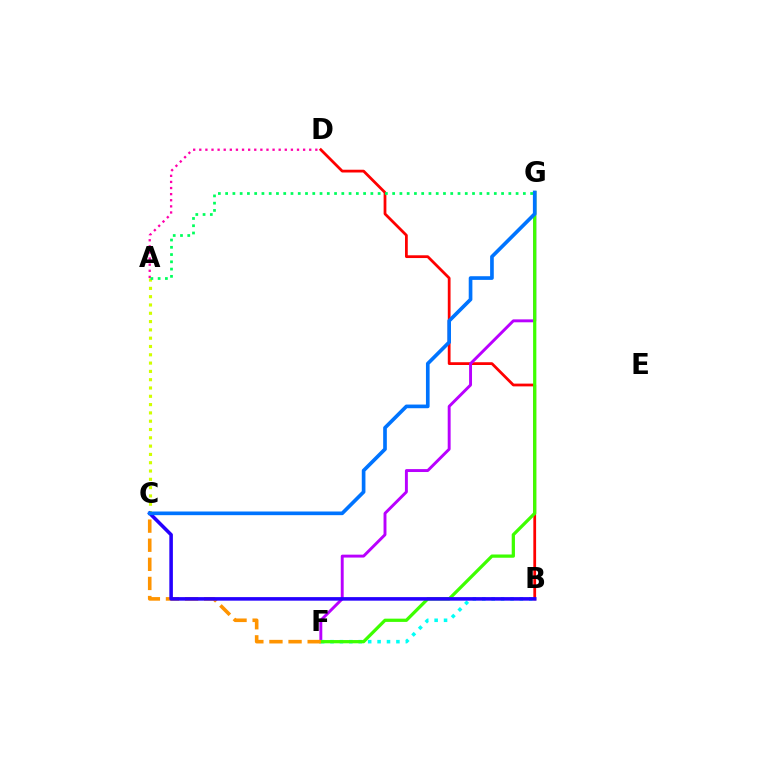{('A', 'C'): [{'color': '#d1ff00', 'line_style': 'dotted', 'thickness': 2.26}], ('B', 'D'): [{'color': '#ff0000', 'line_style': 'solid', 'thickness': 1.99}], ('A', 'D'): [{'color': '#ff00ac', 'line_style': 'dotted', 'thickness': 1.66}], ('F', 'G'): [{'color': '#b900ff', 'line_style': 'solid', 'thickness': 2.1}, {'color': '#3dff00', 'line_style': 'solid', 'thickness': 2.34}], ('B', 'F'): [{'color': '#00fff6', 'line_style': 'dotted', 'thickness': 2.56}], ('C', 'F'): [{'color': '#ff9400', 'line_style': 'dashed', 'thickness': 2.6}], ('B', 'C'): [{'color': '#2500ff', 'line_style': 'solid', 'thickness': 2.55}], ('C', 'G'): [{'color': '#0074ff', 'line_style': 'solid', 'thickness': 2.64}], ('A', 'G'): [{'color': '#00ff5c', 'line_style': 'dotted', 'thickness': 1.97}]}